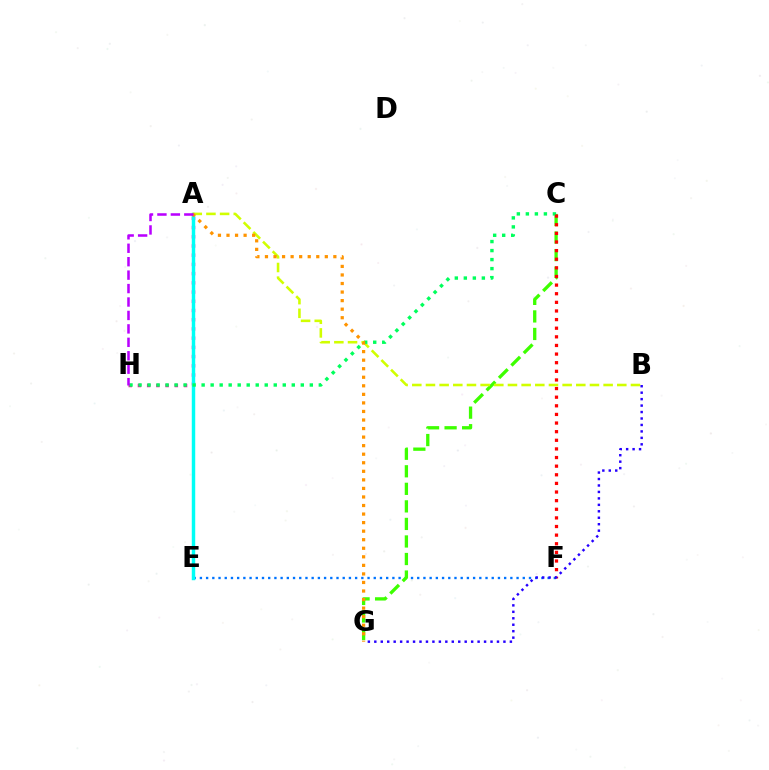{('E', 'F'): [{'color': '#0074ff', 'line_style': 'dotted', 'thickness': 1.69}], ('C', 'G'): [{'color': '#3dff00', 'line_style': 'dashed', 'thickness': 2.38}], ('A', 'H'): [{'color': '#ff00ac', 'line_style': 'dotted', 'thickness': 2.5}, {'color': '#b900ff', 'line_style': 'dashed', 'thickness': 1.83}], ('A', 'E'): [{'color': '#00fff6', 'line_style': 'solid', 'thickness': 2.48}], ('A', 'B'): [{'color': '#d1ff00', 'line_style': 'dashed', 'thickness': 1.86}], ('C', 'H'): [{'color': '#00ff5c', 'line_style': 'dotted', 'thickness': 2.45}], ('A', 'G'): [{'color': '#ff9400', 'line_style': 'dotted', 'thickness': 2.32}], ('C', 'F'): [{'color': '#ff0000', 'line_style': 'dotted', 'thickness': 2.34}], ('B', 'G'): [{'color': '#2500ff', 'line_style': 'dotted', 'thickness': 1.75}]}